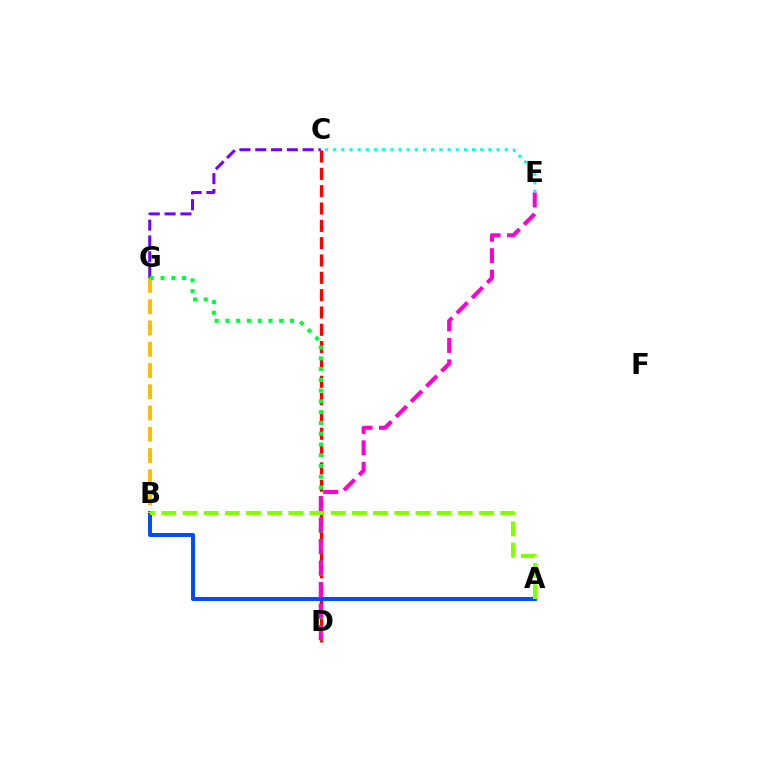{('C', 'G'): [{'color': '#7200ff', 'line_style': 'dashed', 'thickness': 2.15}], ('A', 'B'): [{'color': '#004bff', 'line_style': 'solid', 'thickness': 2.84}, {'color': '#84ff00', 'line_style': 'dashed', 'thickness': 2.88}], ('C', 'D'): [{'color': '#ff0000', 'line_style': 'dashed', 'thickness': 2.35}], ('C', 'E'): [{'color': '#00fff6', 'line_style': 'dotted', 'thickness': 2.22}], ('B', 'G'): [{'color': '#ffbd00', 'line_style': 'dashed', 'thickness': 2.89}], ('D', 'G'): [{'color': '#00ff39', 'line_style': 'dotted', 'thickness': 2.92}], ('D', 'E'): [{'color': '#ff00cf', 'line_style': 'dashed', 'thickness': 2.92}]}